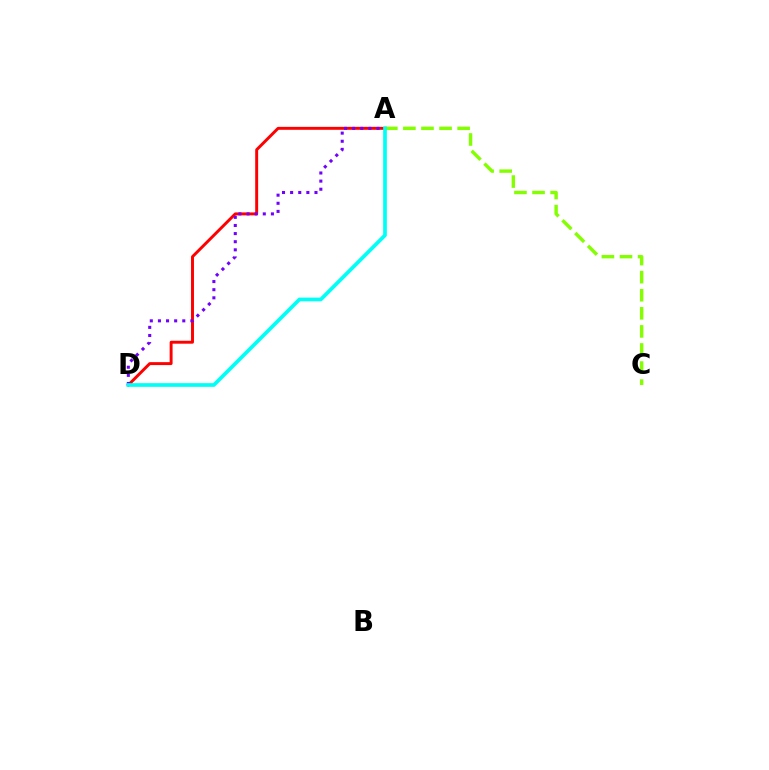{('A', 'D'): [{'color': '#ff0000', 'line_style': 'solid', 'thickness': 2.12}, {'color': '#7200ff', 'line_style': 'dotted', 'thickness': 2.21}, {'color': '#00fff6', 'line_style': 'solid', 'thickness': 2.67}], ('A', 'C'): [{'color': '#84ff00', 'line_style': 'dashed', 'thickness': 2.46}]}